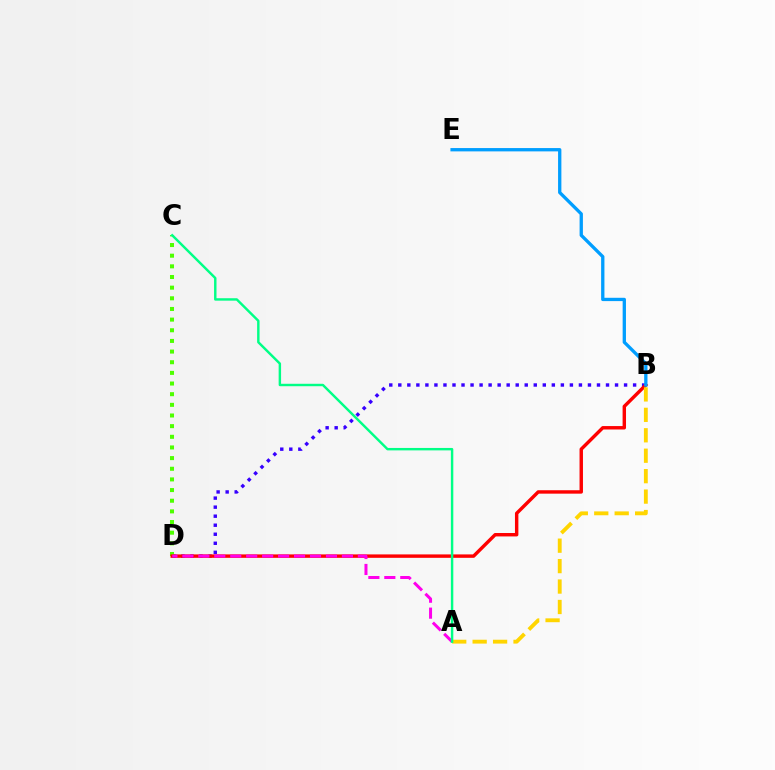{('B', 'D'): [{'color': '#3700ff', 'line_style': 'dotted', 'thickness': 2.45}, {'color': '#ff0000', 'line_style': 'solid', 'thickness': 2.46}], ('C', 'D'): [{'color': '#4fff00', 'line_style': 'dotted', 'thickness': 2.89}], ('A', 'D'): [{'color': '#ff00ed', 'line_style': 'dashed', 'thickness': 2.17}], ('B', 'E'): [{'color': '#009eff', 'line_style': 'solid', 'thickness': 2.38}], ('A', 'B'): [{'color': '#ffd500', 'line_style': 'dashed', 'thickness': 2.78}], ('A', 'C'): [{'color': '#00ff86', 'line_style': 'solid', 'thickness': 1.75}]}